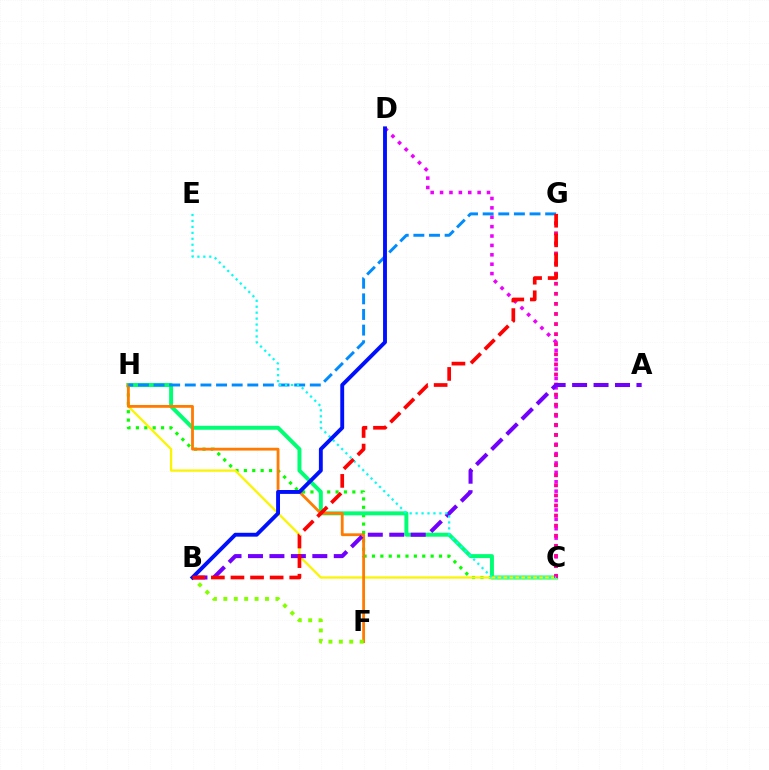{('C', 'H'): [{'color': '#08ff00', 'line_style': 'dotted', 'thickness': 2.28}, {'color': '#00ff74', 'line_style': 'solid', 'thickness': 2.86}, {'color': '#fcf500', 'line_style': 'solid', 'thickness': 1.63}], ('F', 'H'): [{'color': '#ff7c00', 'line_style': 'solid', 'thickness': 2.02}], ('C', 'D'): [{'color': '#ee00ff', 'line_style': 'dotted', 'thickness': 2.55}], ('C', 'G'): [{'color': '#ff0094', 'line_style': 'dotted', 'thickness': 2.74}], ('A', 'B'): [{'color': '#7200ff', 'line_style': 'dashed', 'thickness': 2.91}], ('G', 'H'): [{'color': '#008cff', 'line_style': 'dashed', 'thickness': 2.12}], ('C', 'E'): [{'color': '#00fff6', 'line_style': 'dotted', 'thickness': 1.62}], ('B', 'F'): [{'color': '#84ff00', 'line_style': 'dotted', 'thickness': 2.83}], ('B', 'D'): [{'color': '#0010ff', 'line_style': 'solid', 'thickness': 2.79}], ('B', 'G'): [{'color': '#ff0000', 'line_style': 'dashed', 'thickness': 2.66}]}